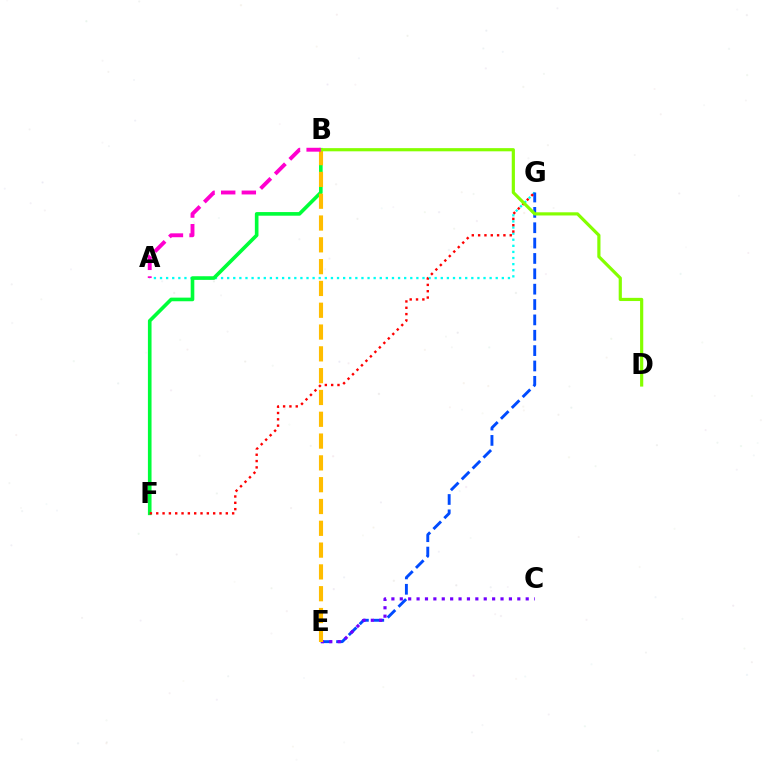{('A', 'G'): [{'color': '#00fff6', 'line_style': 'dotted', 'thickness': 1.66}], ('B', 'F'): [{'color': '#00ff39', 'line_style': 'solid', 'thickness': 2.61}], ('E', 'G'): [{'color': '#004bff', 'line_style': 'dashed', 'thickness': 2.09}], ('C', 'E'): [{'color': '#7200ff', 'line_style': 'dotted', 'thickness': 2.28}], ('F', 'G'): [{'color': '#ff0000', 'line_style': 'dotted', 'thickness': 1.72}], ('B', 'E'): [{'color': '#ffbd00', 'line_style': 'dashed', 'thickness': 2.96}], ('B', 'D'): [{'color': '#84ff00', 'line_style': 'solid', 'thickness': 2.29}], ('A', 'B'): [{'color': '#ff00cf', 'line_style': 'dashed', 'thickness': 2.8}]}